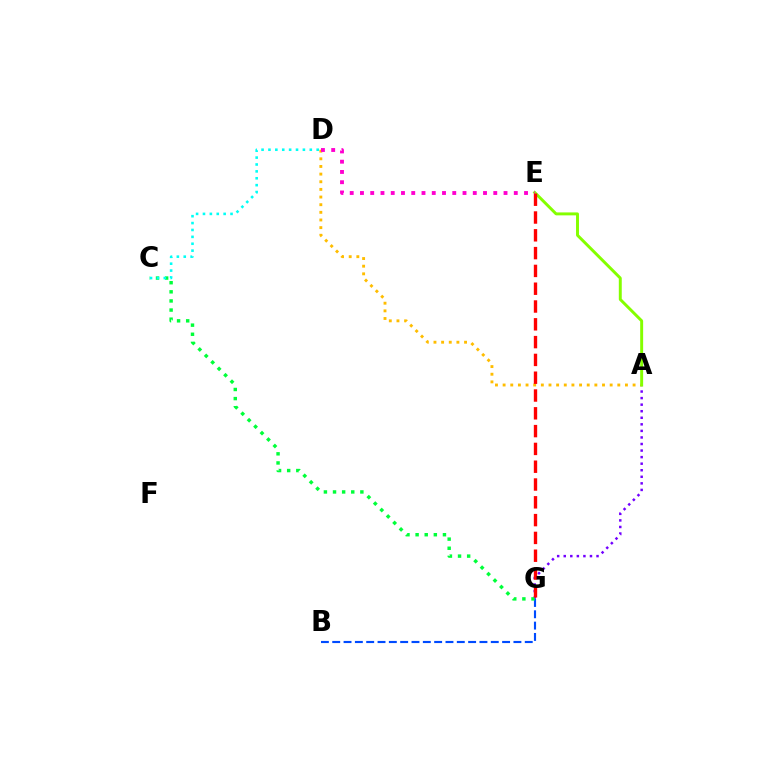{('A', 'G'): [{'color': '#7200ff', 'line_style': 'dotted', 'thickness': 1.78}], ('A', 'D'): [{'color': '#ffbd00', 'line_style': 'dotted', 'thickness': 2.08}], ('A', 'E'): [{'color': '#84ff00', 'line_style': 'solid', 'thickness': 2.12}], ('B', 'G'): [{'color': '#004bff', 'line_style': 'dashed', 'thickness': 1.54}], ('D', 'E'): [{'color': '#ff00cf', 'line_style': 'dotted', 'thickness': 2.79}], ('C', 'G'): [{'color': '#00ff39', 'line_style': 'dotted', 'thickness': 2.48}], ('E', 'G'): [{'color': '#ff0000', 'line_style': 'dashed', 'thickness': 2.42}], ('C', 'D'): [{'color': '#00fff6', 'line_style': 'dotted', 'thickness': 1.87}]}